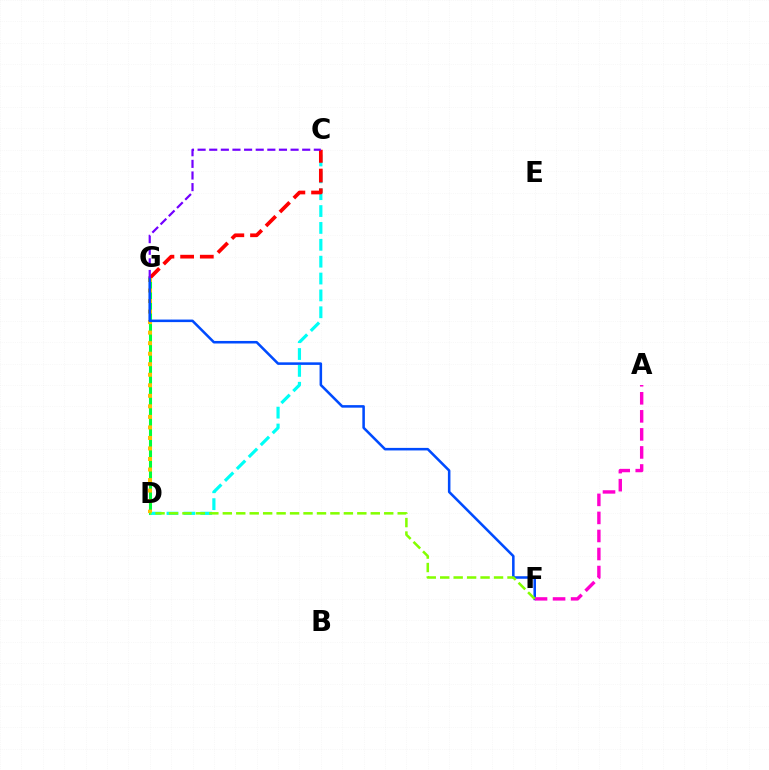{('D', 'G'): [{'color': '#00ff39', 'line_style': 'solid', 'thickness': 2.21}, {'color': '#ffbd00', 'line_style': 'dotted', 'thickness': 2.86}], ('C', 'D'): [{'color': '#00fff6', 'line_style': 'dashed', 'thickness': 2.29}], ('C', 'G'): [{'color': '#ff0000', 'line_style': 'dashed', 'thickness': 2.68}, {'color': '#7200ff', 'line_style': 'dashed', 'thickness': 1.58}], ('F', 'G'): [{'color': '#004bff', 'line_style': 'solid', 'thickness': 1.83}], ('A', 'F'): [{'color': '#ff00cf', 'line_style': 'dashed', 'thickness': 2.45}], ('D', 'F'): [{'color': '#84ff00', 'line_style': 'dashed', 'thickness': 1.83}]}